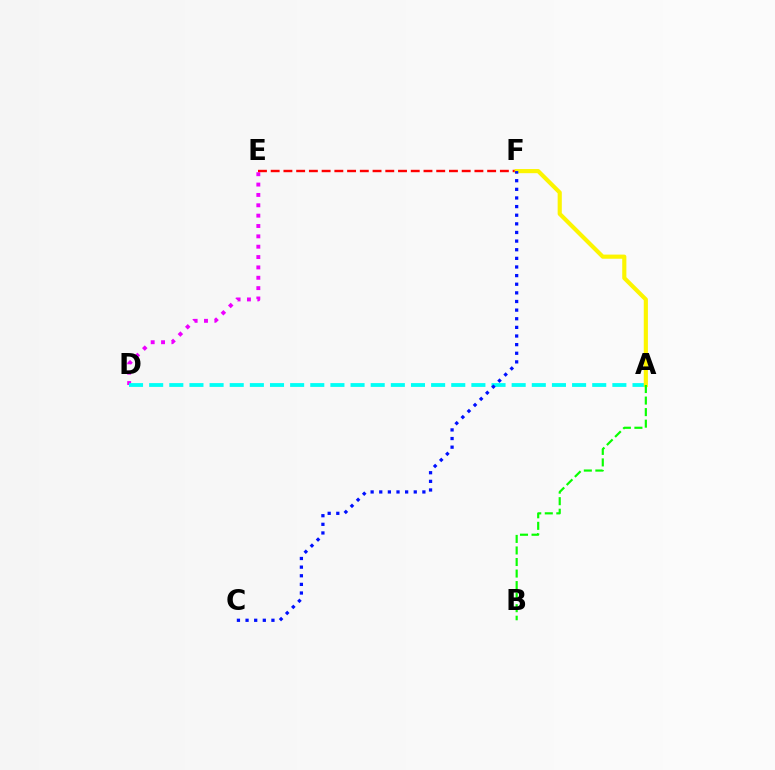{('D', 'E'): [{'color': '#ee00ff', 'line_style': 'dotted', 'thickness': 2.81}], ('A', 'D'): [{'color': '#00fff6', 'line_style': 'dashed', 'thickness': 2.74}], ('E', 'F'): [{'color': '#ff0000', 'line_style': 'dashed', 'thickness': 1.73}], ('A', 'F'): [{'color': '#fcf500', 'line_style': 'solid', 'thickness': 2.99}], ('C', 'F'): [{'color': '#0010ff', 'line_style': 'dotted', 'thickness': 2.34}], ('A', 'B'): [{'color': '#08ff00', 'line_style': 'dashed', 'thickness': 1.57}]}